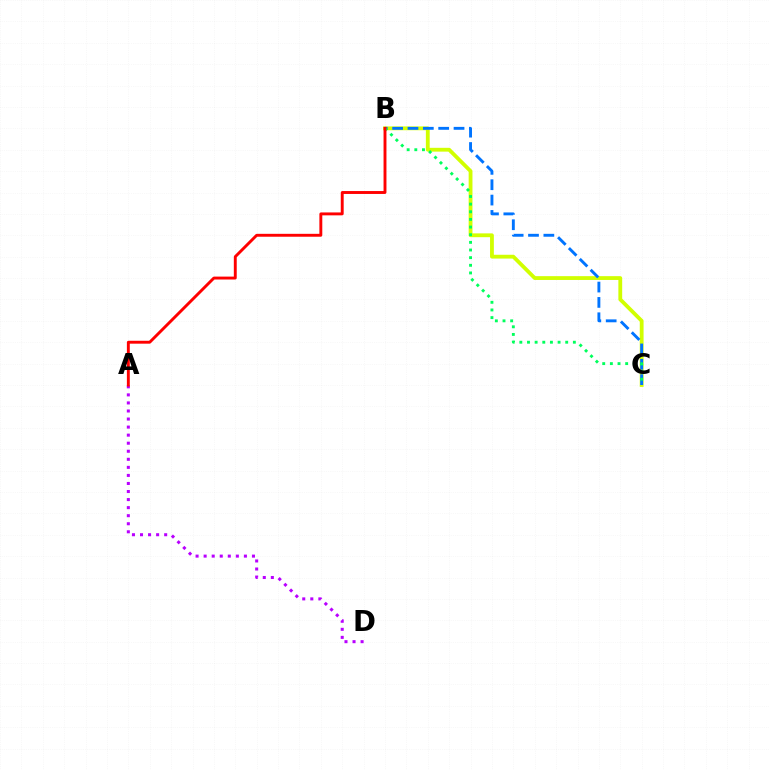{('B', 'C'): [{'color': '#d1ff00', 'line_style': 'solid', 'thickness': 2.74}, {'color': '#0074ff', 'line_style': 'dashed', 'thickness': 2.09}, {'color': '#00ff5c', 'line_style': 'dotted', 'thickness': 2.08}], ('A', 'D'): [{'color': '#b900ff', 'line_style': 'dotted', 'thickness': 2.19}], ('A', 'B'): [{'color': '#ff0000', 'line_style': 'solid', 'thickness': 2.09}]}